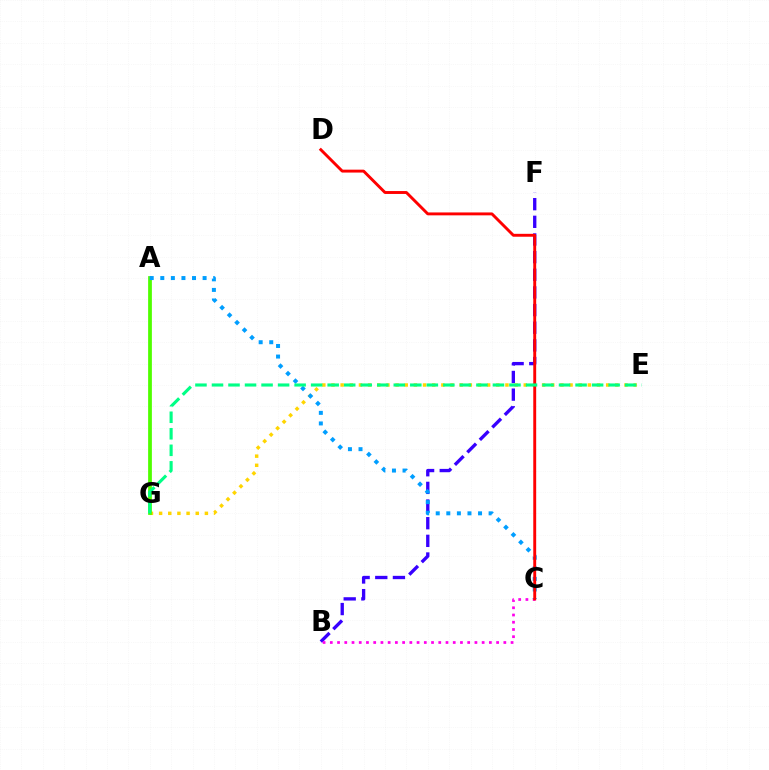{('B', 'F'): [{'color': '#3700ff', 'line_style': 'dashed', 'thickness': 2.4}], ('B', 'C'): [{'color': '#ff00ed', 'line_style': 'dotted', 'thickness': 1.96}], ('E', 'G'): [{'color': '#ffd500', 'line_style': 'dotted', 'thickness': 2.49}, {'color': '#00ff86', 'line_style': 'dashed', 'thickness': 2.25}], ('A', 'G'): [{'color': '#4fff00', 'line_style': 'solid', 'thickness': 2.71}], ('A', 'C'): [{'color': '#009eff', 'line_style': 'dotted', 'thickness': 2.87}], ('C', 'D'): [{'color': '#ff0000', 'line_style': 'solid', 'thickness': 2.09}]}